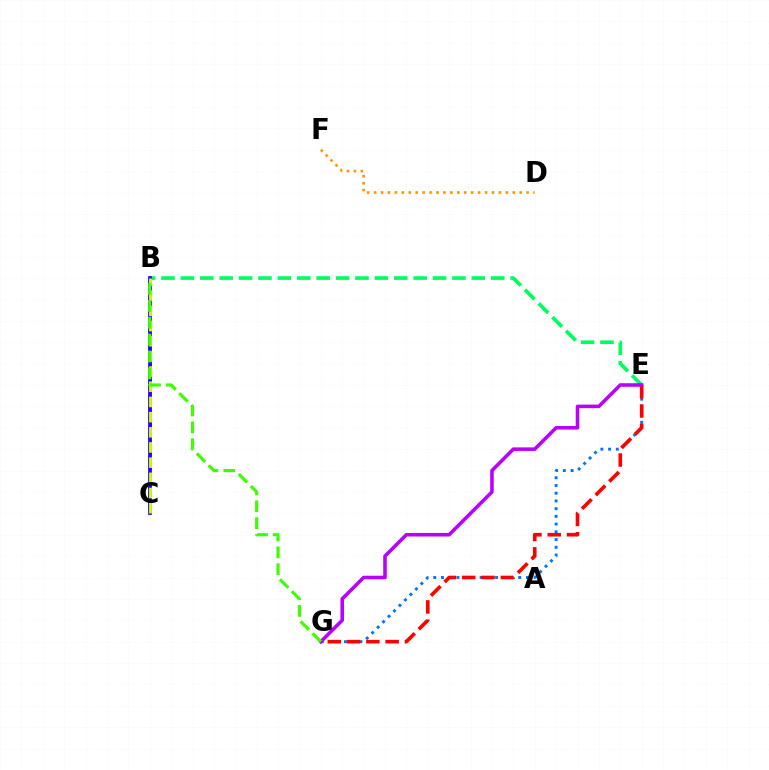{('E', 'G'): [{'color': '#0074ff', 'line_style': 'dotted', 'thickness': 2.1}, {'color': '#ff0000', 'line_style': 'dashed', 'thickness': 2.62}, {'color': '#b900ff', 'line_style': 'solid', 'thickness': 2.57}], ('B', 'E'): [{'color': '#00ff5c', 'line_style': 'dashed', 'thickness': 2.64}], ('B', 'C'): [{'color': '#ff00ac', 'line_style': 'dashed', 'thickness': 1.95}, {'color': '#00fff6', 'line_style': 'dotted', 'thickness': 2.68}, {'color': '#2500ff', 'line_style': 'solid', 'thickness': 2.69}, {'color': '#d1ff00', 'line_style': 'dashed', 'thickness': 2.06}], ('D', 'F'): [{'color': '#ff9400', 'line_style': 'dotted', 'thickness': 1.88}], ('B', 'G'): [{'color': '#3dff00', 'line_style': 'dashed', 'thickness': 2.29}]}